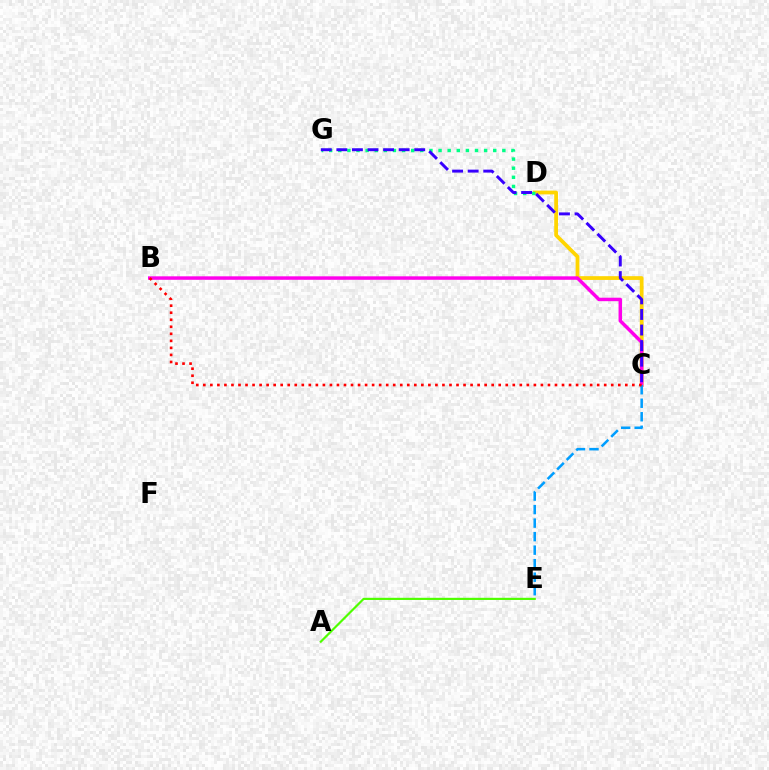{('C', 'D'): [{'color': '#ffd500', 'line_style': 'solid', 'thickness': 2.71}], ('B', 'C'): [{'color': '#ff00ed', 'line_style': 'solid', 'thickness': 2.49}, {'color': '#ff0000', 'line_style': 'dotted', 'thickness': 1.91}], ('D', 'G'): [{'color': '#00ff86', 'line_style': 'dotted', 'thickness': 2.48}], ('C', 'E'): [{'color': '#009eff', 'line_style': 'dashed', 'thickness': 1.84}], ('C', 'G'): [{'color': '#3700ff', 'line_style': 'dashed', 'thickness': 2.12}], ('A', 'E'): [{'color': '#4fff00', 'line_style': 'solid', 'thickness': 1.56}]}